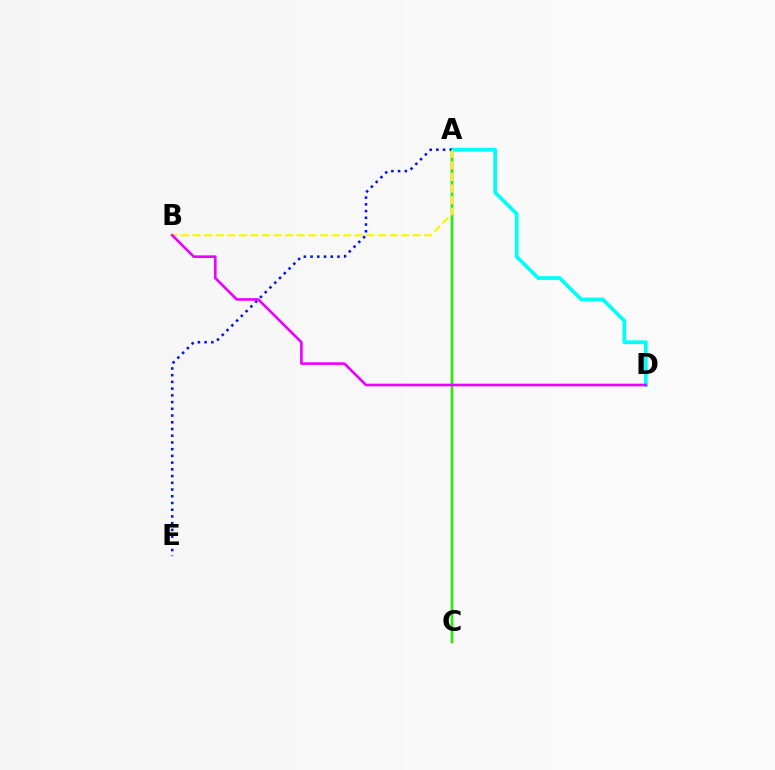{('A', 'C'): [{'color': '#ff0000', 'line_style': 'solid', 'thickness': 1.65}, {'color': '#08ff00', 'line_style': 'solid', 'thickness': 1.65}], ('A', 'D'): [{'color': '#00fff6', 'line_style': 'solid', 'thickness': 2.68}], ('A', 'E'): [{'color': '#0010ff', 'line_style': 'dotted', 'thickness': 1.83}], ('A', 'B'): [{'color': '#fcf500', 'line_style': 'dashed', 'thickness': 1.57}], ('B', 'D'): [{'color': '#ee00ff', 'line_style': 'solid', 'thickness': 1.9}]}